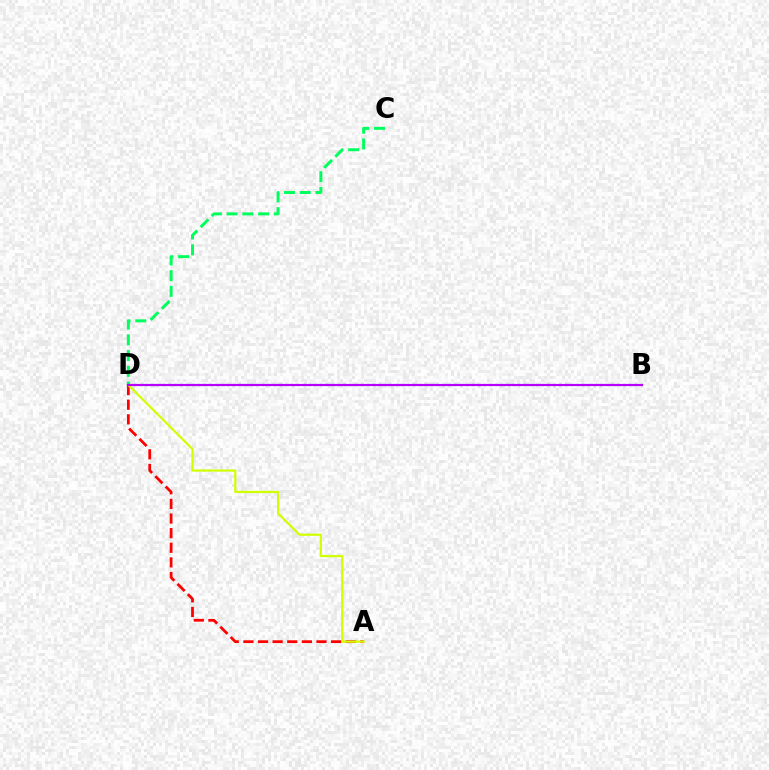{('A', 'D'): [{'color': '#ff0000', 'line_style': 'dashed', 'thickness': 1.99}, {'color': '#d1ff00', 'line_style': 'solid', 'thickness': 1.59}], ('C', 'D'): [{'color': '#00ff5c', 'line_style': 'dashed', 'thickness': 2.14}], ('B', 'D'): [{'color': '#0074ff', 'line_style': 'dotted', 'thickness': 1.58}, {'color': '#b900ff', 'line_style': 'solid', 'thickness': 1.56}]}